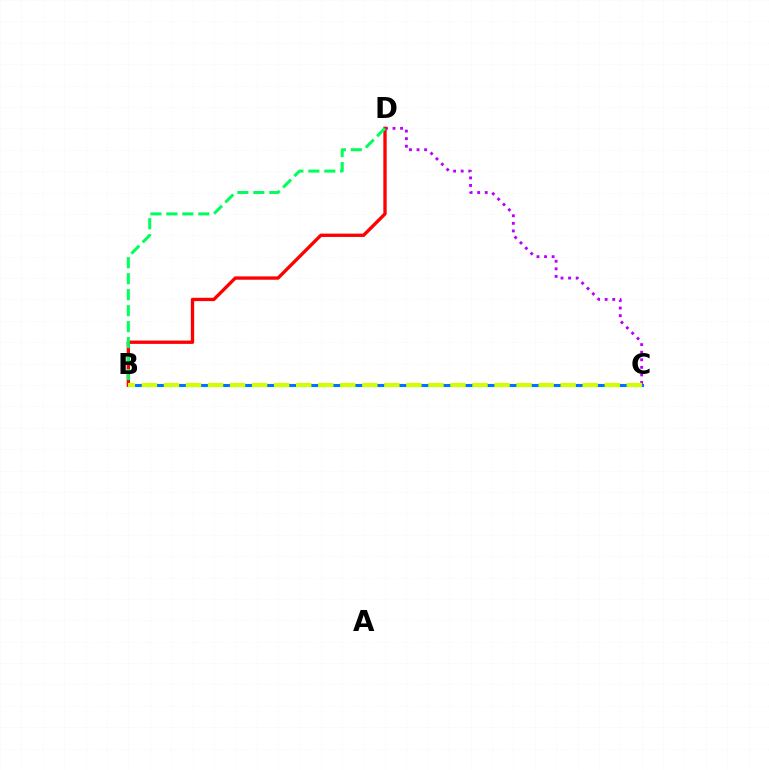{('B', 'C'): [{'color': '#0074ff', 'line_style': 'solid', 'thickness': 2.22}, {'color': '#d1ff00', 'line_style': 'dashed', 'thickness': 2.99}], ('C', 'D'): [{'color': '#b900ff', 'line_style': 'dotted', 'thickness': 2.06}], ('B', 'D'): [{'color': '#ff0000', 'line_style': 'solid', 'thickness': 2.4}, {'color': '#00ff5c', 'line_style': 'dashed', 'thickness': 2.17}]}